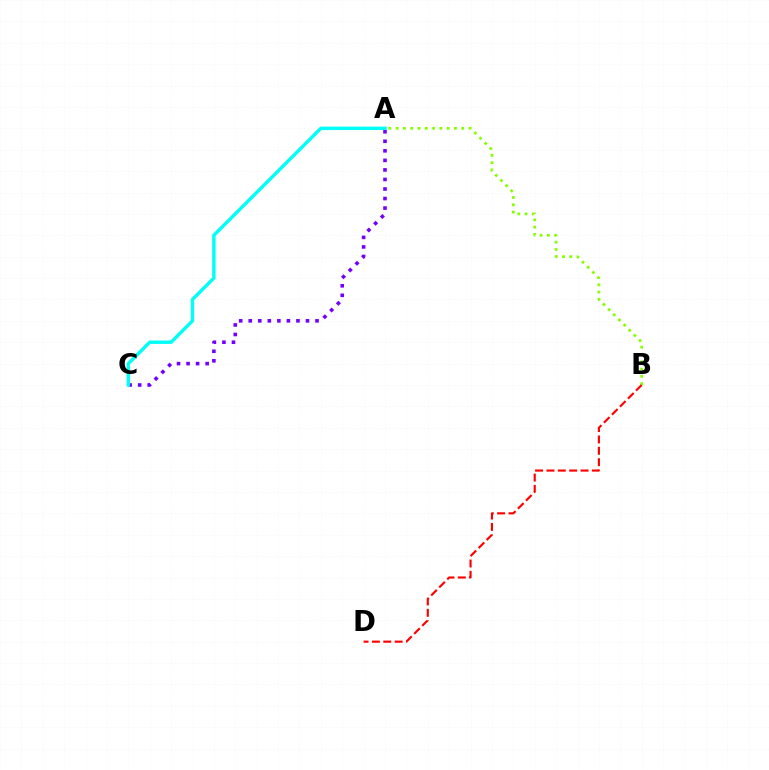{('A', 'C'): [{'color': '#7200ff', 'line_style': 'dotted', 'thickness': 2.59}, {'color': '#00fff6', 'line_style': 'solid', 'thickness': 2.46}], ('A', 'B'): [{'color': '#84ff00', 'line_style': 'dotted', 'thickness': 1.98}], ('B', 'D'): [{'color': '#ff0000', 'line_style': 'dashed', 'thickness': 1.54}]}